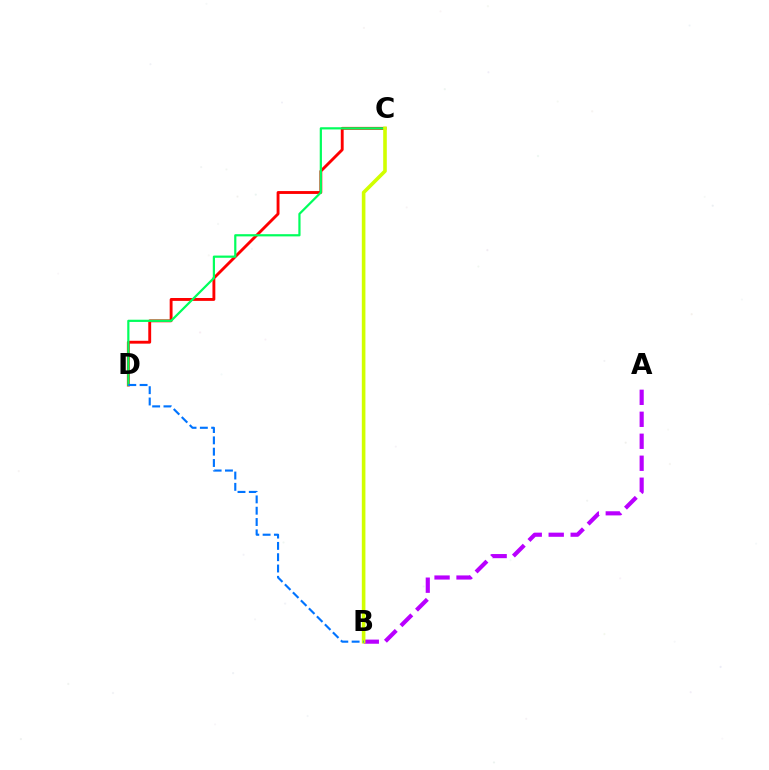{('C', 'D'): [{'color': '#ff0000', 'line_style': 'solid', 'thickness': 2.07}, {'color': '#00ff5c', 'line_style': 'solid', 'thickness': 1.59}], ('A', 'B'): [{'color': '#b900ff', 'line_style': 'dashed', 'thickness': 2.99}], ('B', 'C'): [{'color': '#d1ff00', 'line_style': 'solid', 'thickness': 2.6}], ('B', 'D'): [{'color': '#0074ff', 'line_style': 'dashed', 'thickness': 1.54}]}